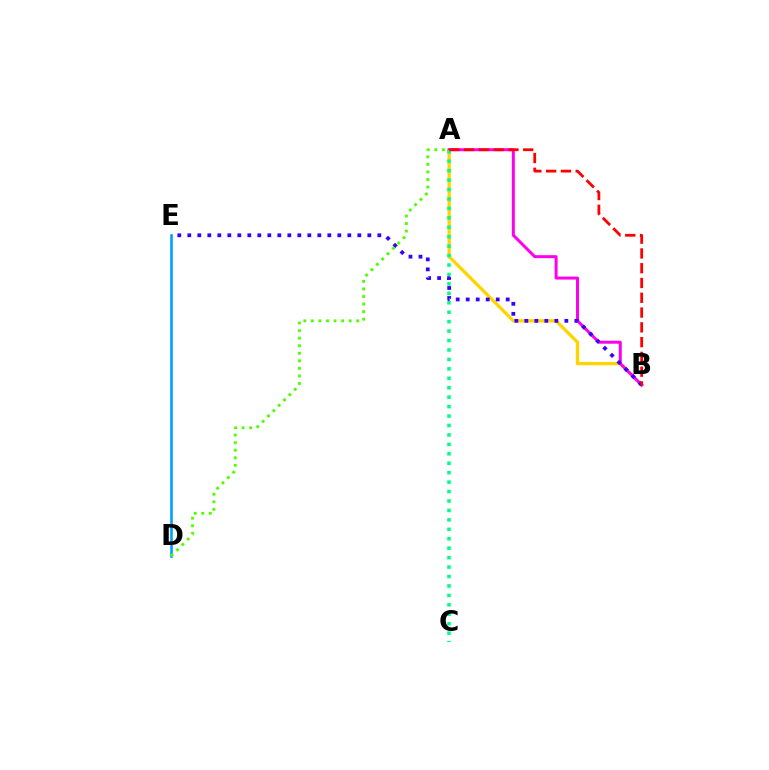{('D', 'E'): [{'color': '#009eff', 'line_style': 'solid', 'thickness': 1.86}], ('A', 'B'): [{'color': '#ffd500', 'line_style': 'solid', 'thickness': 2.38}, {'color': '#ff00ed', 'line_style': 'solid', 'thickness': 2.16}, {'color': '#ff0000', 'line_style': 'dashed', 'thickness': 2.01}], ('B', 'E'): [{'color': '#3700ff', 'line_style': 'dotted', 'thickness': 2.72}], ('A', 'C'): [{'color': '#00ff86', 'line_style': 'dotted', 'thickness': 2.56}], ('A', 'D'): [{'color': '#4fff00', 'line_style': 'dotted', 'thickness': 2.05}]}